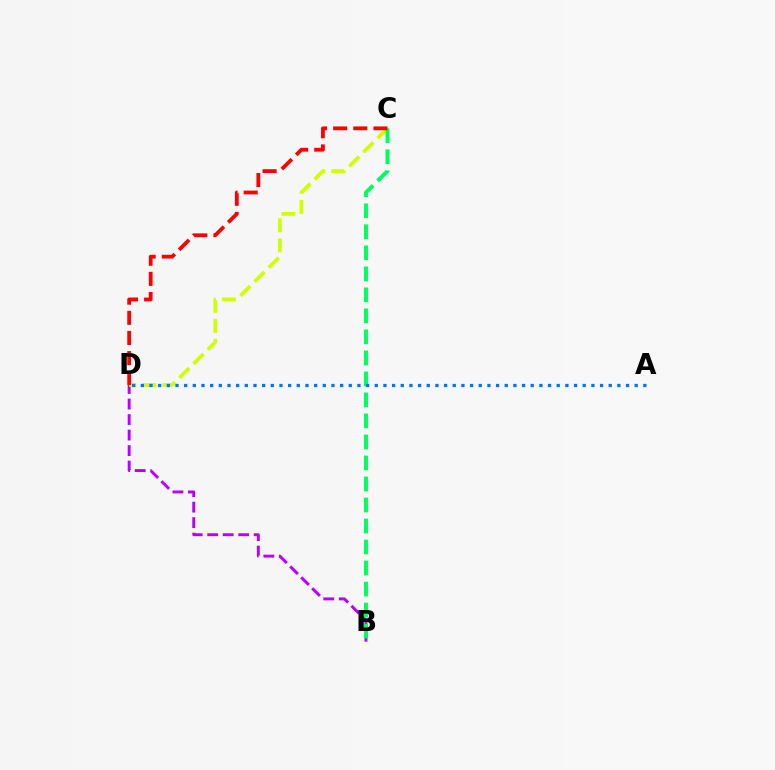{('B', 'D'): [{'color': '#b900ff', 'line_style': 'dashed', 'thickness': 2.11}], ('C', 'D'): [{'color': '#d1ff00', 'line_style': 'dashed', 'thickness': 2.72}, {'color': '#ff0000', 'line_style': 'dashed', 'thickness': 2.74}], ('B', 'C'): [{'color': '#00ff5c', 'line_style': 'dashed', 'thickness': 2.85}], ('A', 'D'): [{'color': '#0074ff', 'line_style': 'dotted', 'thickness': 2.35}]}